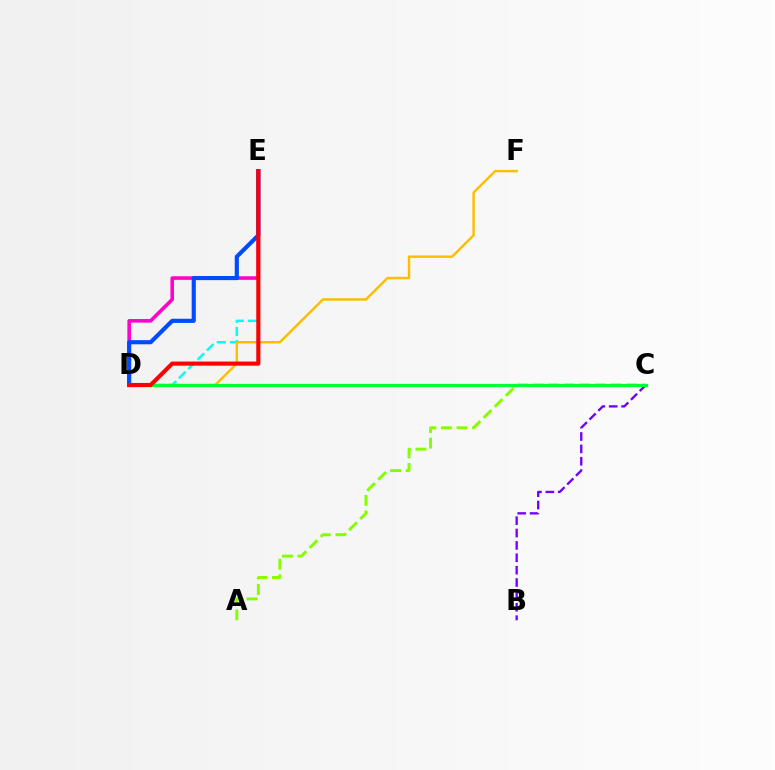{('D', 'E'): [{'color': '#00fff6', 'line_style': 'dashed', 'thickness': 1.79}, {'color': '#ff00cf', 'line_style': 'solid', 'thickness': 2.58}, {'color': '#004bff', 'line_style': 'solid', 'thickness': 2.98}, {'color': '#ff0000', 'line_style': 'solid', 'thickness': 2.96}], ('D', 'F'): [{'color': '#ffbd00', 'line_style': 'solid', 'thickness': 1.76}], ('A', 'C'): [{'color': '#84ff00', 'line_style': 'dashed', 'thickness': 2.12}], ('B', 'C'): [{'color': '#7200ff', 'line_style': 'dashed', 'thickness': 1.68}], ('C', 'D'): [{'color': '#00ff39', 'line_style': 'solid', 'thickness': 2.29}]}